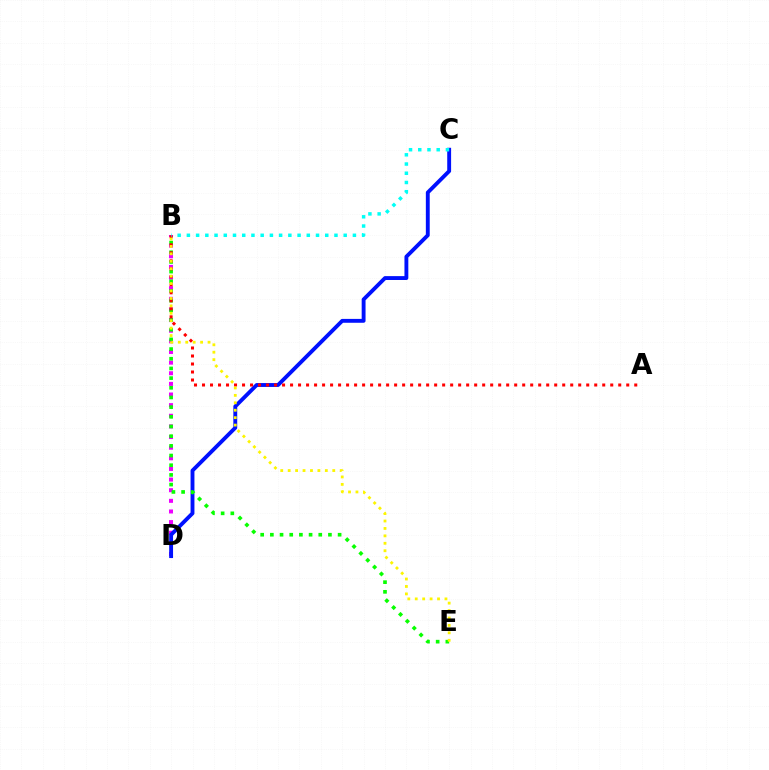{('B', 'D'): [{'color': '#ee00ff', 'line_style': 'dotted', 'thickness': 2.89}], ('C', 'D'): [{'color': '#0010ff', 'line_style': 'solid', 'thickness': 2.79}], ('B', 'E'): [{'color': '#08ff00', 'line_style': 'dotted', 'thickness': 2.63}, {'color': '#fcf500', 'line_style': 'dotted', 'thickness': 2.02}], ('A', 'B'): [{'color': '#ff0000', 'line_style': 'dotted', 'thickness': 2.17}], ('B', 'C'): [{'color': '#00fff6', 'line_style': 'dotted', 'thickness': 2.51}]}